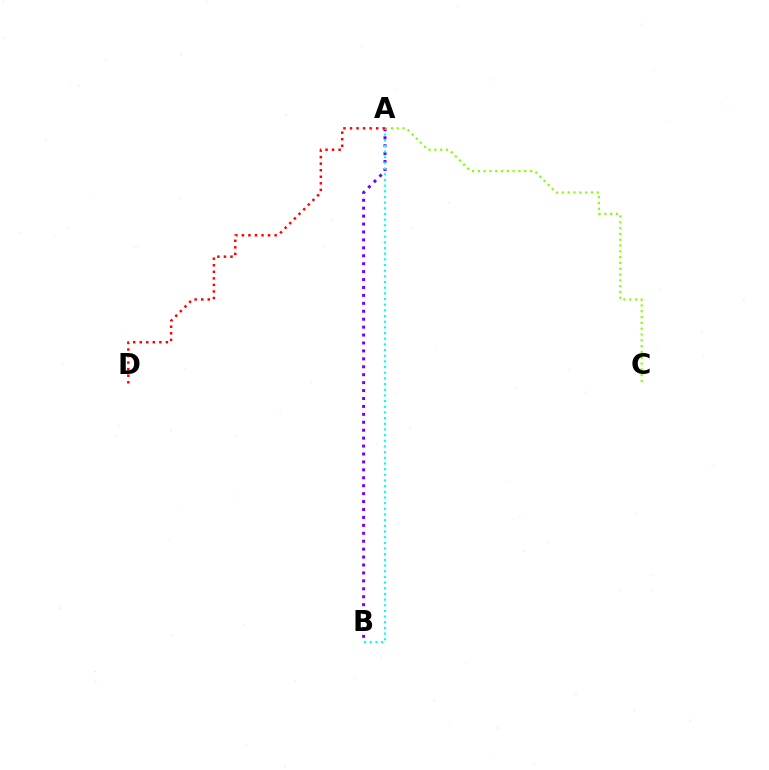{('A', 'C'): [{'color': '#84ff00', 'line_style': 'dotted', 'thickness': 1.58}], ('A', 'B'): [{'color': '#7200ff', 'line_style': 'dotted', 'thickness': 2.15}, {'color': '#00fff6', 'line_style': 'dotted', 'thickness': 1.54}], ('A', 'D'): [{'color': '#ff0000', 'line_style': 'dotted', 'thickness': 1.78}]}